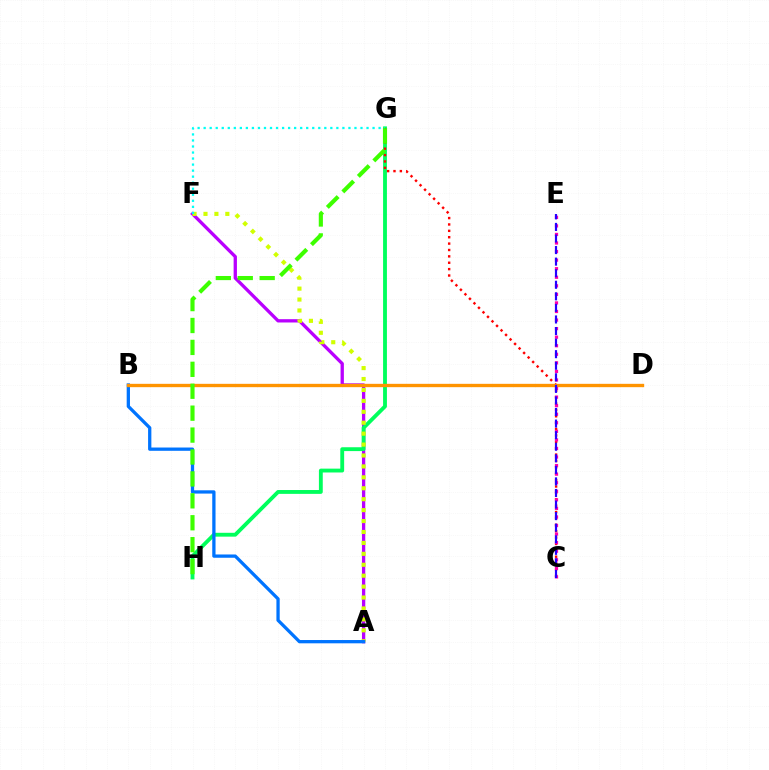{('A', 'F'): [{'color': '#b900ff', 'line_style': 'solid', 'thickness': 2.38}, {'color': '#d1ff00', 'line_style': 'dotted', 'thickness': 2.97}], ('G', 'H'): [{'color': '#00ff5c', 'line_style': 'solid', 'thickness': 2.77}, {'color': '#3dff00', 'line_style': 'dashed', 'thickness': 2.98}], ('A', 'B'): [{'color': '#0074ff', 'line_style': 'solid', 'thickness': 2.36}], ('C', 'G'): [{'color': '#ff0000', 'line_style': 'dotted', 'thickness': 1.73}], ('B', 'D'): [{'color': '#ff9400', 'line_style': 'solid', 'thickness': 2.41}], ('F', 'G'): [{'color': '#00fff6', 'line_style': 'dotted', 'thickness': 1.64}], ('C', 'E'): [{'color': '#ff00ac', 'line_style': 'dotted', 'thickness': 2.33}, {'color': '#2500ff', 'line_style': 'dashed', 'thickness': 1.57}]}